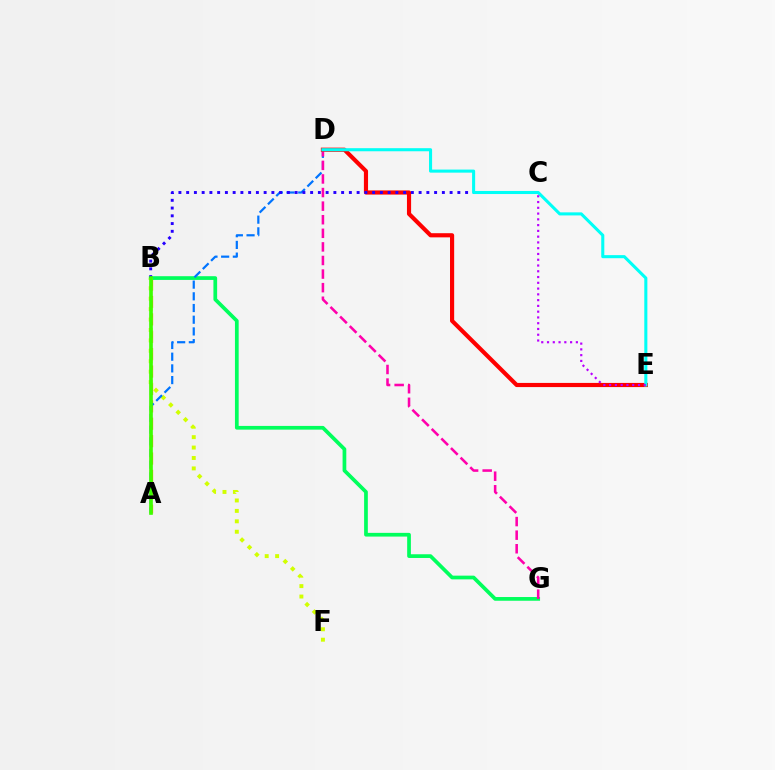{('A', 'B'): [{'color': '#ff9400', 'line_style': 'dashed', 'thickness': 2.36}, {'color': '#3dff00', 'line_style': 'solid', 'thickness': 2.63}], ('B', 'G'): [{'color': '#00ff5c', 'line_style': 'solid', 'thickness': 2.67}], ('B', 'F'): [{'color': '#d1ff00', 'line_style': 'dotted', 'thickness': 2.83}], ('A', 'D'): [{'color': '#0074ff', 'line_style': 'dashed', 'thickness': 1.59}], ('D', 'G'): [{'color': '#ff00ac', 'line_style': 'dashed', 'thickness': 1.85}], ('D', 'E'): [{'color': '#ff0000', 'line_style': 'solid', 'thickness': 2.99}, {'color': '#00fff6', 'line_style': 'solid', 'thickness': 2.21}], ('B', 'C'): [{'color': '#2500ff', 'line_style': 'dotted', 'thickness': 2.11}], ('C', 'E'): [{'color': '#b900ff', 'line_style': 'dotted', 'thickness': 1.57}]}